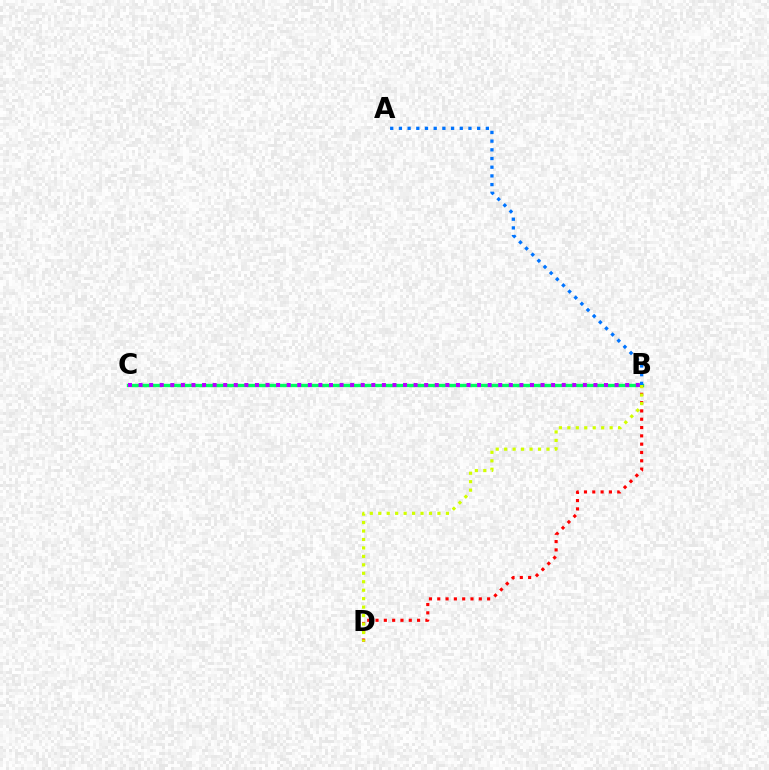{('B', 'C'): [{'color': '#00ff5c', 'line_style': 'solid', 'thickness': 2.42}, {'color': '#b900ff', 'line_style': 'dotted', 'thickness': 2.87}], ('A', 'B'): [{'color': '#0074ff', 'line_style': 'dotted', 'thickness': 2.36}], ('B', 'D'): [{'color': '#ff0000', 'line_style': 'dotted', 'thickness': 2.26}, {'color': '#d1ff00', 'line_style': 'dotted', 'thickness': 2.3}]}